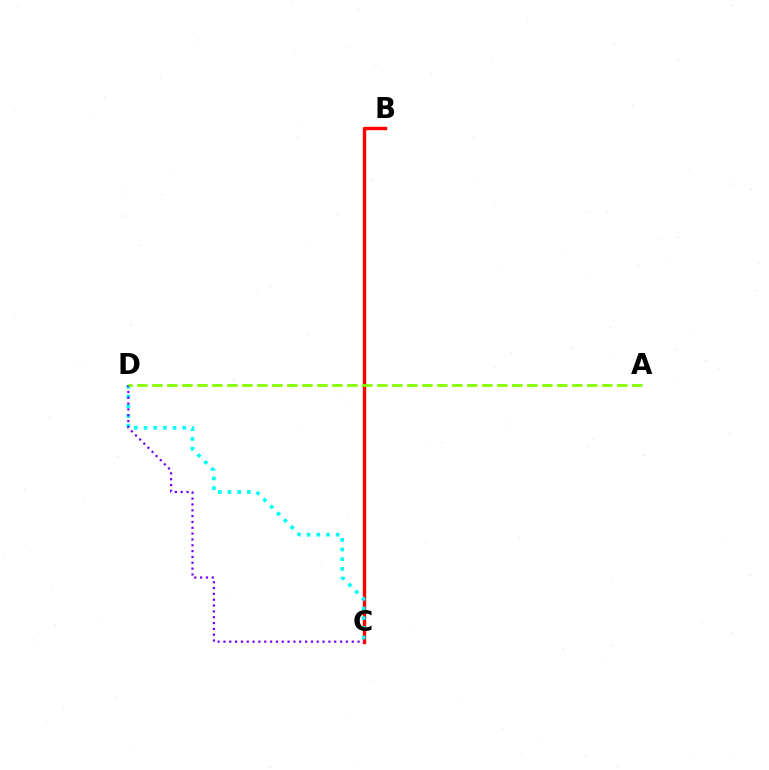{('B', 'C'): [{'color': '#ff0000', 'line_style': 'solid', 'thickness': 2.43}], ('C', 'D'): [{'color': '#00fff6', 'line_style': 'dotted', 'thickness': 2.63}, {'color': '#7200ff', 'line_style': 'dotted', 'thickness': 1.58}], ('A', 'D'): [{'color': '#84ff00', 'line_style': 'dashed', 'thickness': 2.04}]}